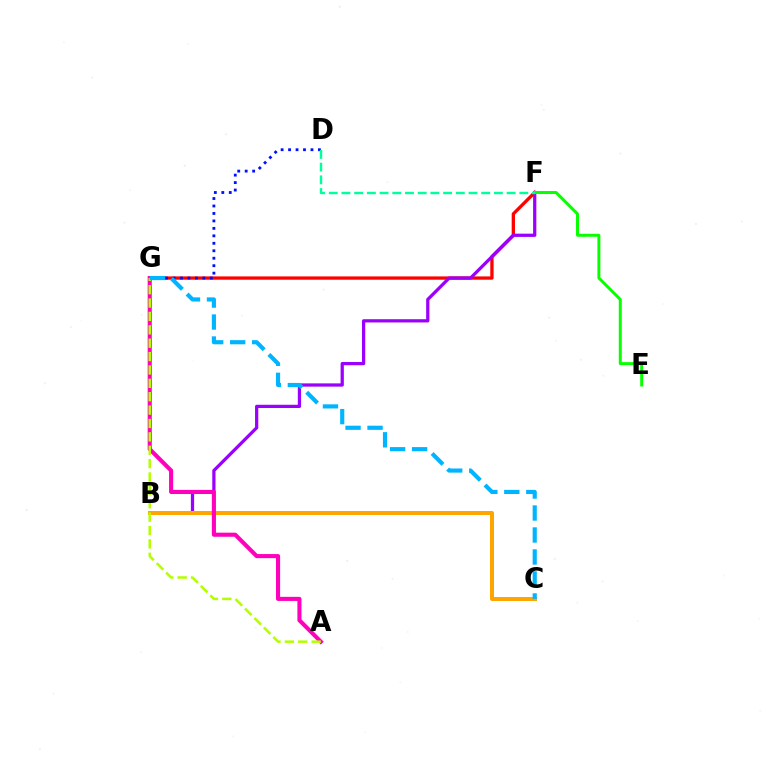{('F', 'G'): [{'color': '#ff0000', 'line_style': 'solid', 'thickness': 2.38}], ('D', 'G'): [{'color': '#0010ff', 'line_style': 'dotted', 'thickness': 2.03}], ('B', 'F'): [{'color': '#9b00ff', 'line_style': 'solid', 'thickness': 2.34}], ('B', 'C'): [{'color': '#ffa500', 'line_style': 'solid', 'thickness': 2.88}], ('A', 'G'): [{'color': '#ff00bd', 'line_style': 'solid', 'thickness': 2.95}, {'color': '#b3ff00', 'line_style': 'dashed', 'thickness': 1.82}], ('E', 'F'): [{'color': '#08ff00', 'line_style': 'solid', 'thickness': 2.14}], ('C', 'G'): [{'color': '#00b5ff', 'line_style': 'dashed', 'thickness': 2.99}], ('D', 'F'): [{'color': '#00ff9d', 'line_style': 'dashed', 'thickness': 1.73}]}